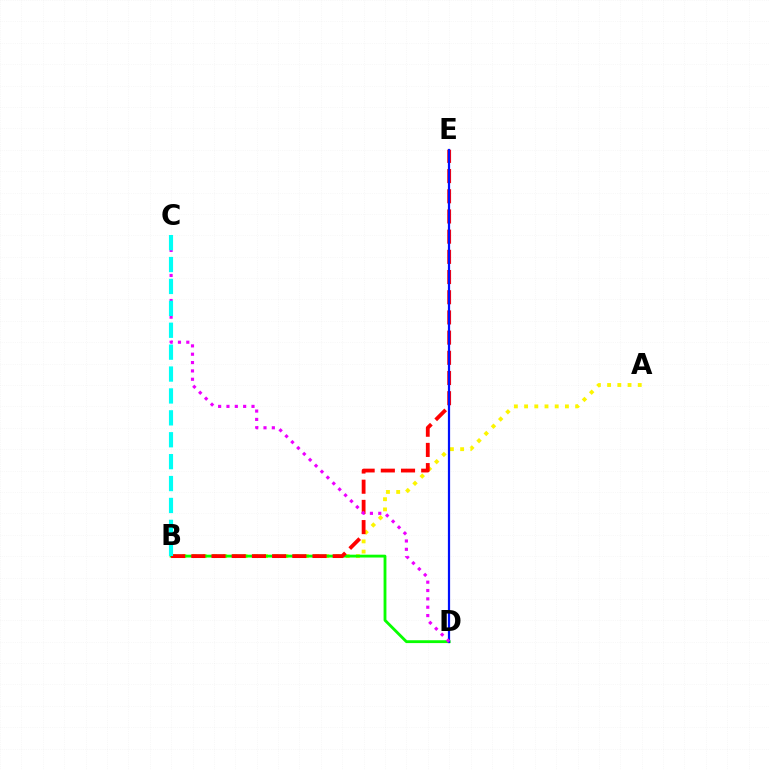{('A', 'B'): [{'color': '#fcf500', 'line_style': 'dotted', 'thickness': 2.77}], ('B', 'D'): [{'color': '#08ff00', 'line_style': 'solid', 'thickness': 2.04}], ('B', 'E'): [{'color': '#ff0000', 'line_style': 'dashed', 'thickness': 2.74}], ('D', 'E'): [{'color': '#0010ff', 'line_style': 'solid', 'thickness': 1.6}], ('C', 'D'): [{'color': '#ee00ff', 'line_style': 'dotted', 'thickness': 2.27}], ('B', 'C'): [{'color': '#00fff6', 'line_style': 'dashed', 'thickness': 2.98}]}